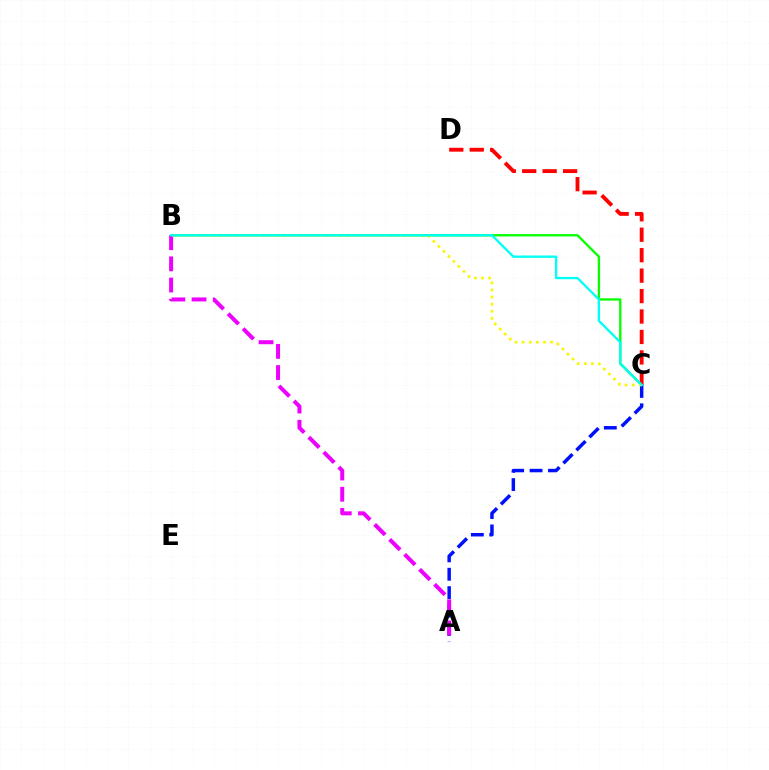{('C', 'D'): [{'color': '#ff0000', 'line_style': 'dashed', 'thickness': 2.78}], ('B', 'C'): [{'color': '#08ff00', 'line_style': 'solid', 'thickness': 1.68}, {'color': '#fcf500', 'line_style': 'dotted', 'thickness': 1.93}, {'color': '#00fff6', 'line_style': 'solid', 'thickness': 1.68}], ('A', 'C'): [{'color': '#0010ff', 'line_style': 'dashed', 'thickness': 2.5}], ('A', 'B'): [{'color': '#ee00ff', 'line_style': 'dashed', 'thickness': 2.88}]}